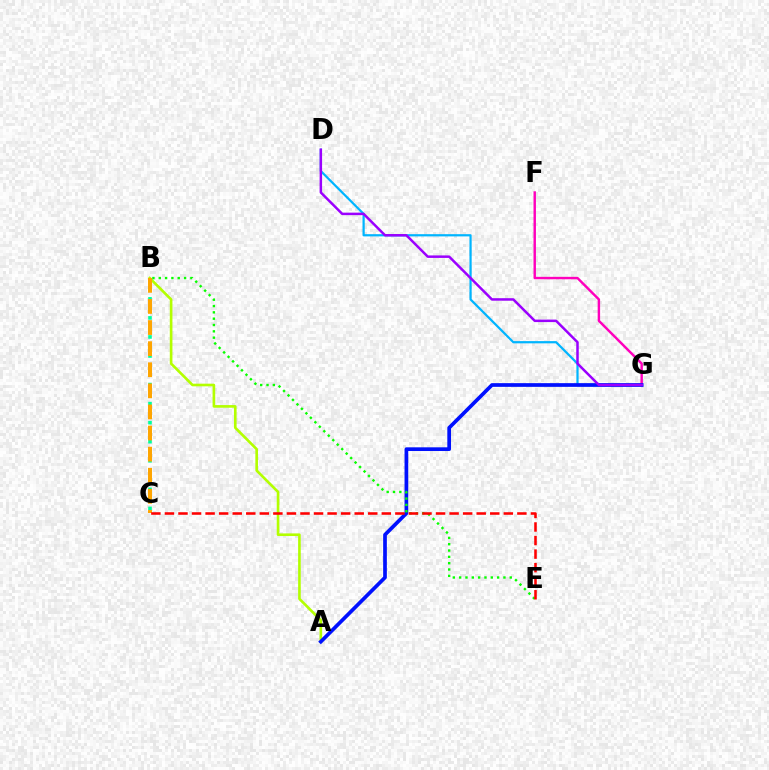{('B', 'C'): [{'color': '#00ff9d', 'line_style': 'dotted', 'thickness': 2.59}, {'color': '#ffa500', 'line_style': 'dashed', 'thickness': 2.87}], ('D', 'G'): [{'color': '#00b5ff', 'line_style': 'solid', 'thickness': 1.6}, {'color': '#9b00ff', 'line_style': 'solid', 'thickness': 1.8}], ('A', 'B'): [{'color': '#b3ff00', 'line_style': 'solid', 'thickness': 1.9}], ('F', 'G'): [{'color': '#ff00bd', 'line_style': 'solid', 'thickness': 1.75}], ('A', 'G'): [{'color': '#0010ff', 'line_style': 'solid', 'thickness': 2.66}], ('B', 'E'): [{'color': '#08ff00', 'line_style': 'dotted', 'thickness': 1.72}], ('C', 'E'): [{'color': '#ff0000', 'line_style': 'dashed', 'thickness': 1.84}]}